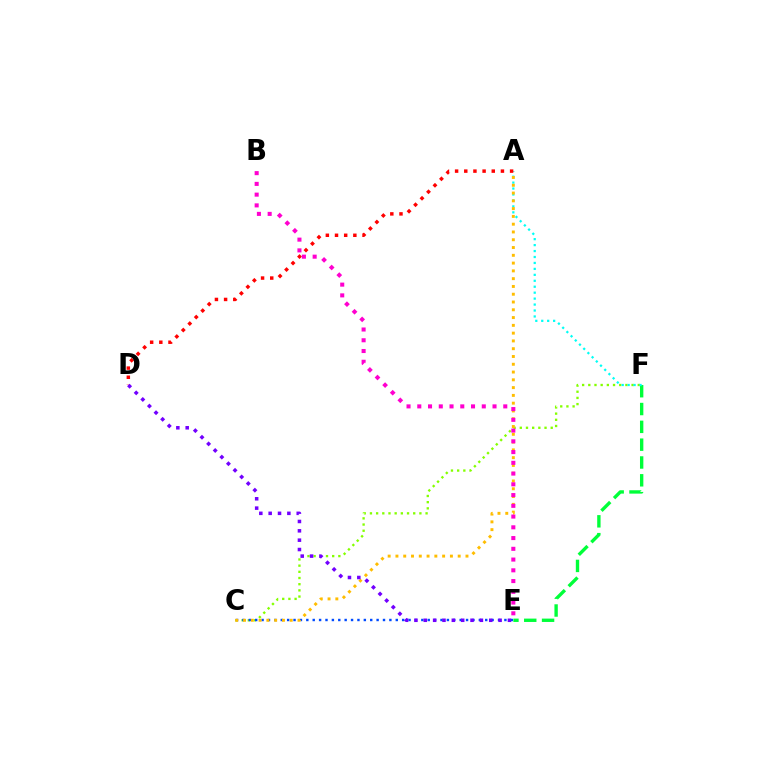{('C', 'F'): [{'color': '#84ff00', 'line_style': 'dotted', 'thickness': 1.68}], ('C', 'E'): [{'color': '#004bff', 'line_style': 'dotted', 'thickness': 1.74}], ('E', 'F'): [{'color': '#00ff39', 'line_style': 'dashed', 'thickness': 2.42}], ('A', 'F'): [{'color': '#00fff6', 'line_style': 'dotted', 'thickness': 1.62}], ('A', 'C'): [{'color': '#ffbd00', 'line_style': 'dotted', 'thickness': 2.11}], ('A', 'D'): [{'color': '#ff0000', 'line_style': 'dotted', 'thickness': 2.49}], ('D', 'E'): [{'color': '#7200ff', 'line_style': 'dotted', 'thickness': 2.54}], ('B', 'E'): [{'color': '#ff00cf', 'line_style': 'dotted', 'thickness': 2.92}]}